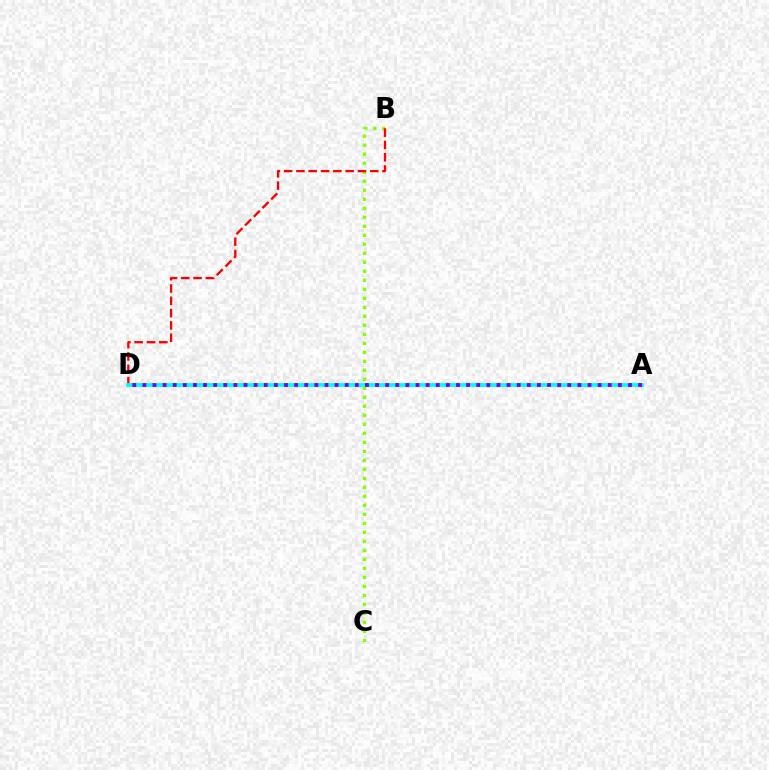{('B', 'C'): [{'color': '#84ff00', 'line_style': 'dotted', 'thickness': 2.45}], ('B', 'D'): [{'color': '#ff0000', 'line_style': 'dashed', 'thickness': 1.67}], ('A', 'D'): [{'color': '#00fff6', 'line_style': 'solid', 'thickness': 2.75}, {'color': '#7200ff', 'line_style': 'dotted', 'thickness': 2.75}]}